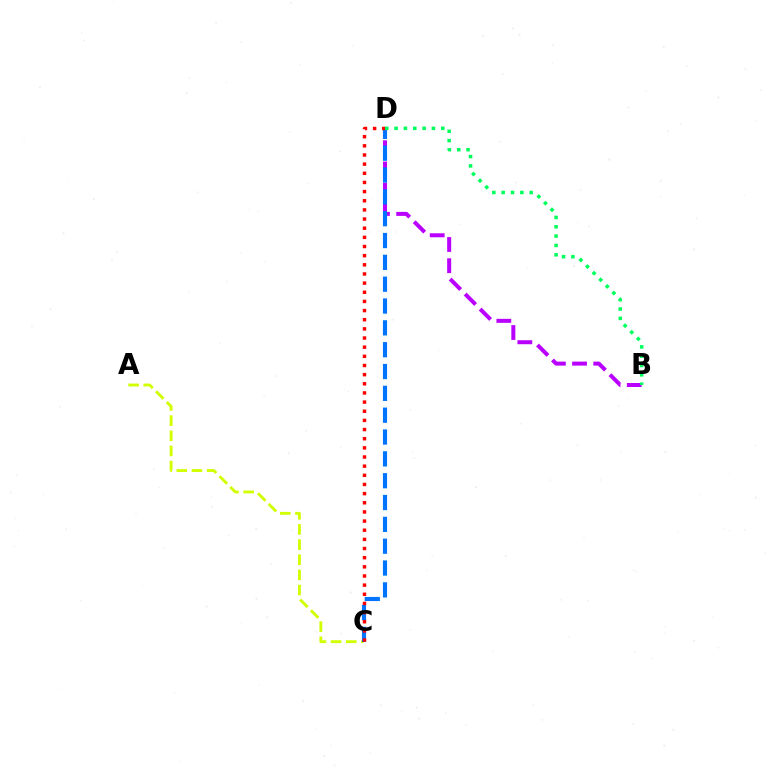{('A', 'C'): [{'color': '#d1ff00', 'line_style': 'dashed', 'thickness': 2.06}], ('B', 'D'): [{'color': '#b900ff', 'line_style': 'dashed', 'thickness': 2.88}, {'color': '#00ff5c', 'line_style': 'dotted', 'thickness': 2.54}], ('C', 'D'): [{'color': '#0074ff', 'line_style': 'dashed', 'thickness': 2.97}, {'color': '#ff0000', 'line_style': 'dotted', 'thickness': 2.49}]}